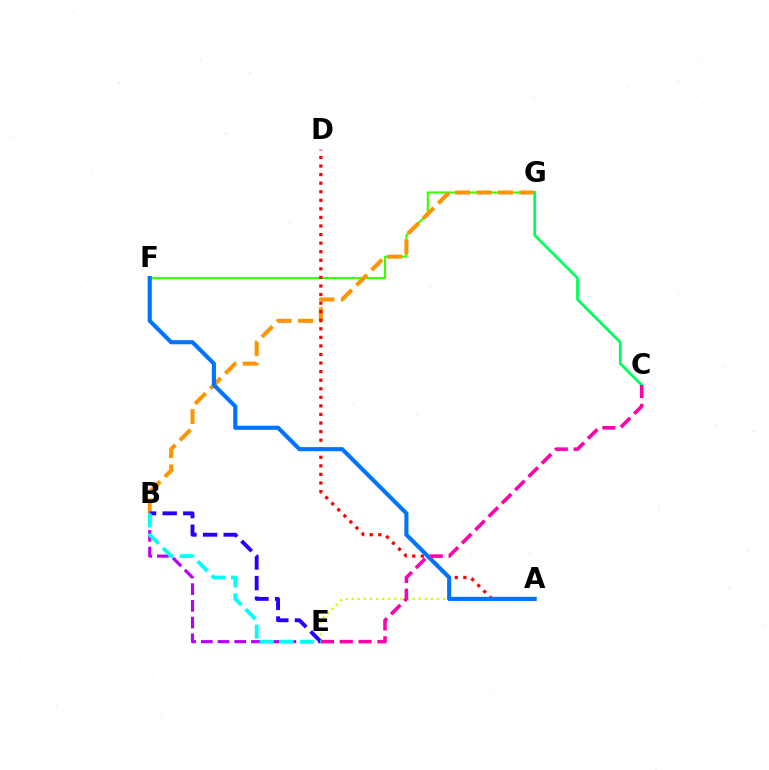{('F', 'G'): [{'color': '#3dff00', 'line_style': 'solid', 'thickness': 1.56}], ('B', 'G'): [{'color': '#ff9400', 'line_style': 'dashed', 'thickness': 2.91}], ('A', 'E'): [{'color': '#d1ff00', 'line_style': 'dotted', 'thickness': 1.66}], ('A', 'D'): [{'color': '#ff0000', 'line_style': 'dotted', 'thickness': 2.33}], ('C', 'G'): [{'color': '#00ff5c', 'line_style': 'solid', 'thickness': 2.01}], ('B', 'E'): [{'color': '#b900ff', 'line_style': 'dashed', 'thickness': 2.27}, {'color': '#2500ff', 'line_style': 'dashed', 'thickness': 2.8}, {'color': '#00fff6', 'line_style': 'dashed', 'thickness': 2.73}], ('A', 'F'): [{'color': '#0074ff', 'line_style': 'solid', 'thickness': 2.96}], ('C', 'E'): [{'color': '#ff00ac', 'line_style': 'dashed', 'thickness': 2.56}]}